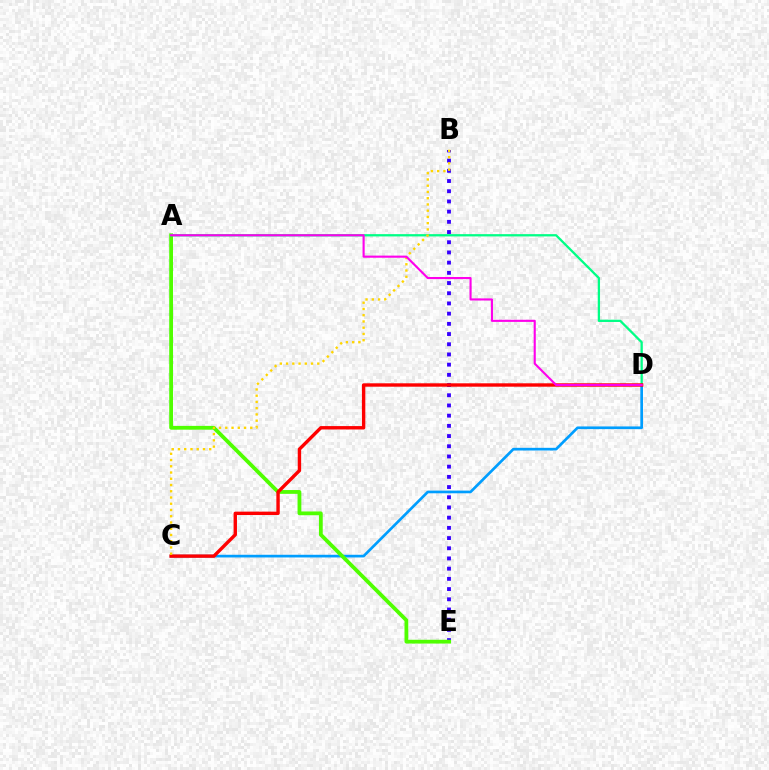{('B', 'E'): [{'color': '#3700ff', 'line_style': 'dotted', 'thickness': 2.77}], ('C', 'D'): [{'color': '#009eff', 'line_style': 'solid', 'thickness': 1.93}, {'color': '#ff0000', 'line_style': 'solid', 'thickness': 2.44}], ('A', 'E'): [{'color': '#4fff00', 'line_style': 'solid', 'thickness': 2.73}], ('A', 'D'): [{'color': '#00ff86', 'line_style': 'solid', 'thickness': 1.65}, {'color': '#ff00ed', 'line_style': 'solid', 'thickness': 1.53}], ('B', 'C'): [{'color': '#ffd500', 'line_style': 'dotted', 'thickness': 1.7}]}